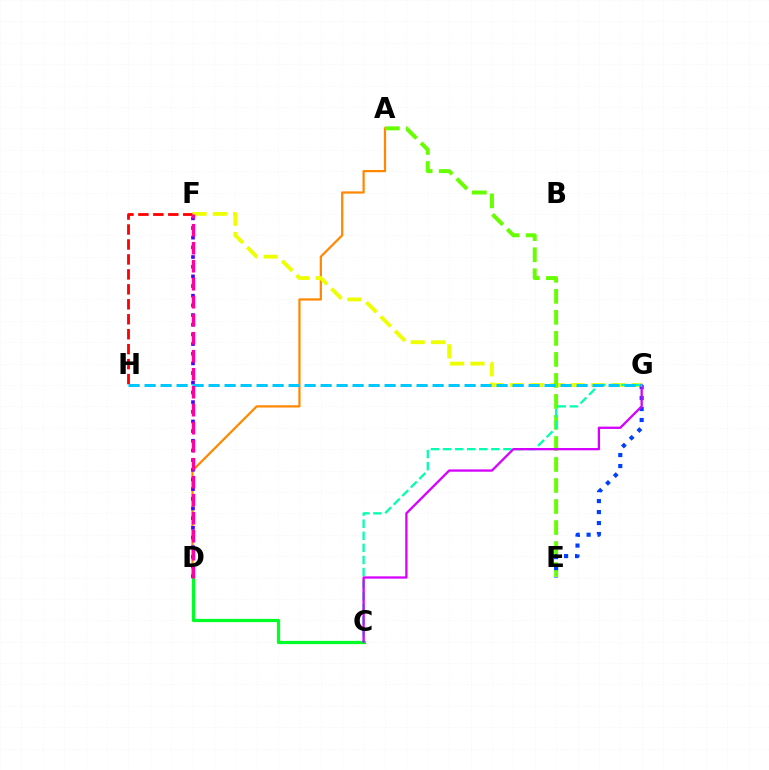{('A', 'D'): [{'color': '#ff8800', 'line_style': 'solid', 'thickness': 1.6}], ('F', 'H'): [{'color': '#ff0000', 'line_style': 'dashed', 'thickness': 2.03}], ('F', 'G'): [{'color': '#eeff00', 'line_style': 'dashed', 'thickness': 2.75}], ('D', 'F'): [{'color': '#4f00ff', 'line_style': 'dotted', 'thickness': 2.63}, {'color': '#ff00a0', 'line_style': 'dashed', 'thickness': 2.45}], ('C', 'D'): [{'color': '#00ff27', 'line_style': 'solid', 'thickness': 2.33}], ('A', 'E'): [{'color': '#66ff00', 'line_style': 'dashed', 'thickness': 2.85}], ('E', 'G'): [{'color': '#003fff', 'line_style': 'dotted', 'thickness': 2.98}], ('C', 'G'): [{'color': '#00ffaf', 'line_style': 'dashed', 'thickness': 1.64}, {'color': '#d600ff', 'line_style': 'solid', 'thickness': 1.65}], ('G', 'H'): [{'color': '#00c7ff', 'line_style': 'dashed', 'thickness': 2.17}]}